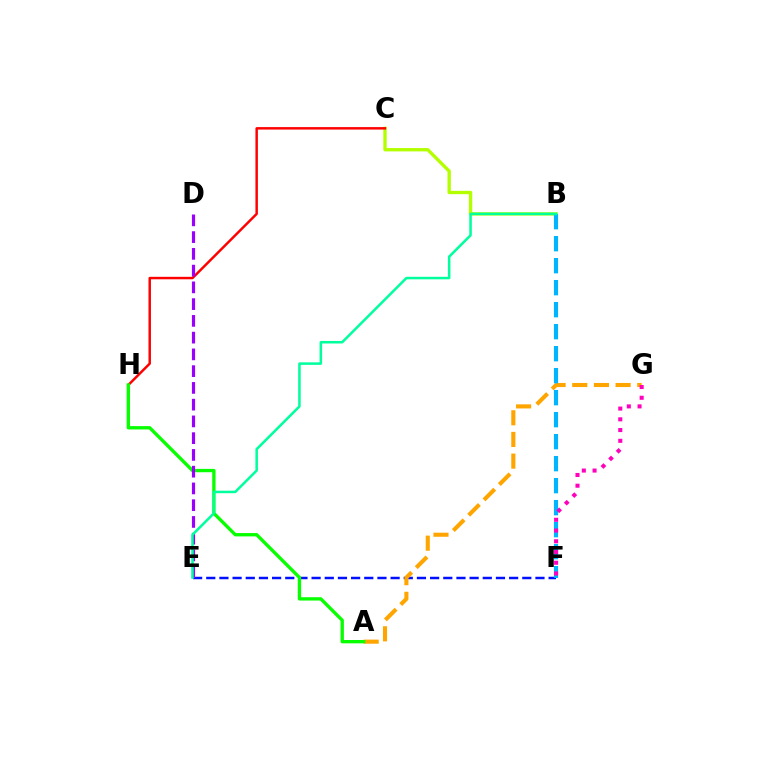{('E', 'F'): [{'color': '#0010ff', 'line_style': 'dashed', 'thickness': 1.79}], ('B', 'C'): [{'color': '#b3ff00', 'line_style': 'solid', 'thickness': 2.41}], ('C', 'H'): [{'color': '#ff0000', 'line_style': 'solid', 'thickness': 1.77}], ('A', 'G'): [{'color': '#ffa500', 'line_style': 'dashed', 'thickness': 2.94}], ('A', 'H'): [{'color': '#08ff00', 'line_style': 'solid', 'thickness': 2.4}], ('D', 'E'): [{'color': '#9b00ff', 'line_style': 'dashed', 'thickness': 2.28}], ('B', 'F'): [{'color': '#00b5ff', 'line_style': 'dashed', 'thickness': 2.99}], ('B', 'E'): [{'color': '#00ff9d', 'line_style': 'solid', 'thickness': 1.82}], ('F', 'G'): [{'color': '#ff00bd', 'line_style': 'dotted', 'thickness': 2.92}]}